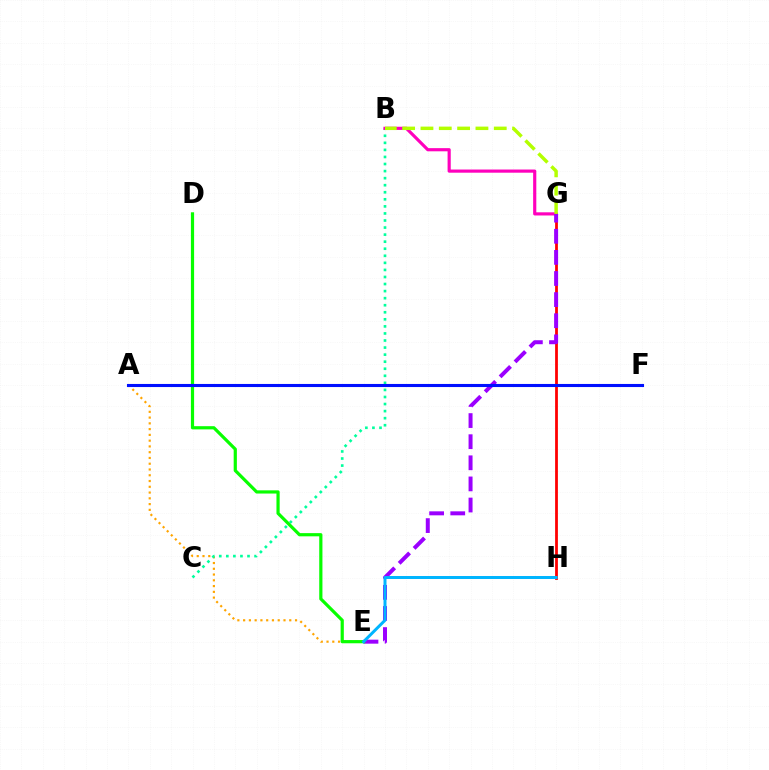{('A', 'E'): [{'color': '#ffa500', 'line_style': 'dotted', 'thickness': 1.57}], ('G', 'H'): [{'color': '#ff0000', 'line_style': 'solid', 'thickness': 2.0}], ('B', 'C'): [{'color': '#00ff9d', 'line_style': 'dotted', 'thickness': 1.92}], ('B', 'G'): [{'color': '#ff00bd', 'line_style': 'solid', 'thickness': 2.28}, {'color': '#b3ff00', 'line_style': 'dashed', 'thickness': 2.49}], ('E', 'G'): [{'color': '#9b00ff', 'line_style': 'dashed', 'thickness': 2.87}], ('D', 'E'): [{'color': '#08ff00', 'line_style': 'solid', 'thickness': 2.3}], ('A', 'F'): [{'color': '#0010ff', 'line_style': 'solid', 'thickness': 2.22}], ('E', 'H'): [{'color': '#00b5ff', 'line_style': 'solid', 'thickness': 2.15}]}